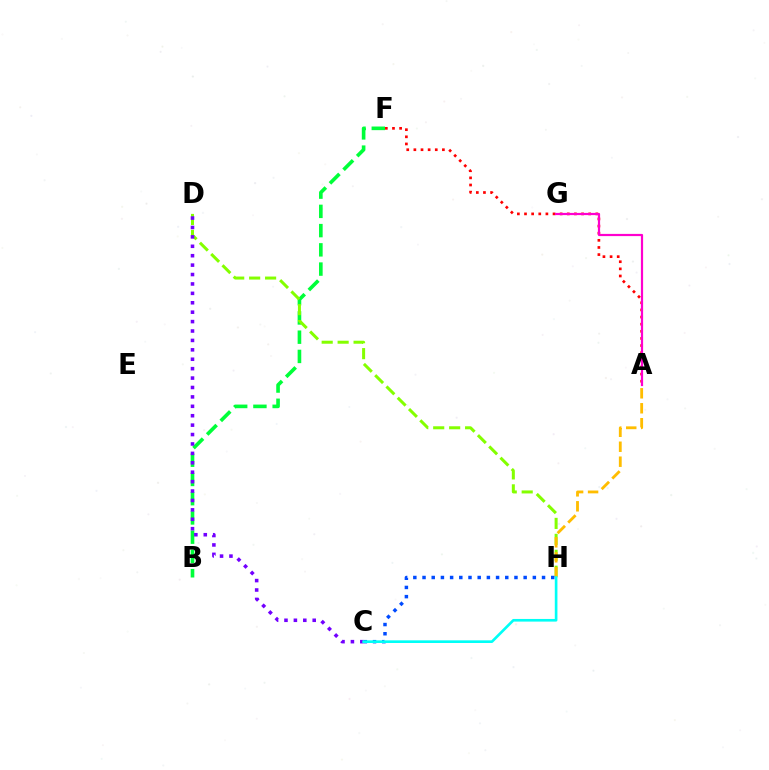{('A', 'F'): [{'color': '#ff0000', 'line_style': 'dotted', 'thickness': 1.94}], ('B', 'F'): [{'color': '#00ff39', 'line_style': 'dashed', 'thickness': 2.61}], ('D', 'H'): [{'color': '#84ff00', 'line_style': 'dashed', 'thickness': 2.17}], ('A', 'H'): [{'color': '#ffbd00', 'line_style': 'dashed', 'thickness': 2.03}], ('A', 'G'): [{'color': '#ff00cf', 'line_style': 'solid', 'thickness': 1.59}], ('C', 'H'): [{'color': '#004bff', 'line_style': 'dotted', 'thickness': 2.5}, {'color': '#00fff6', 'line_style': 'solid', 'thickness': 1.91}], ('C', 'D'): [{'color': '#7200ff', 'line_style': 'dotted', 'thickness': 2.56}]}